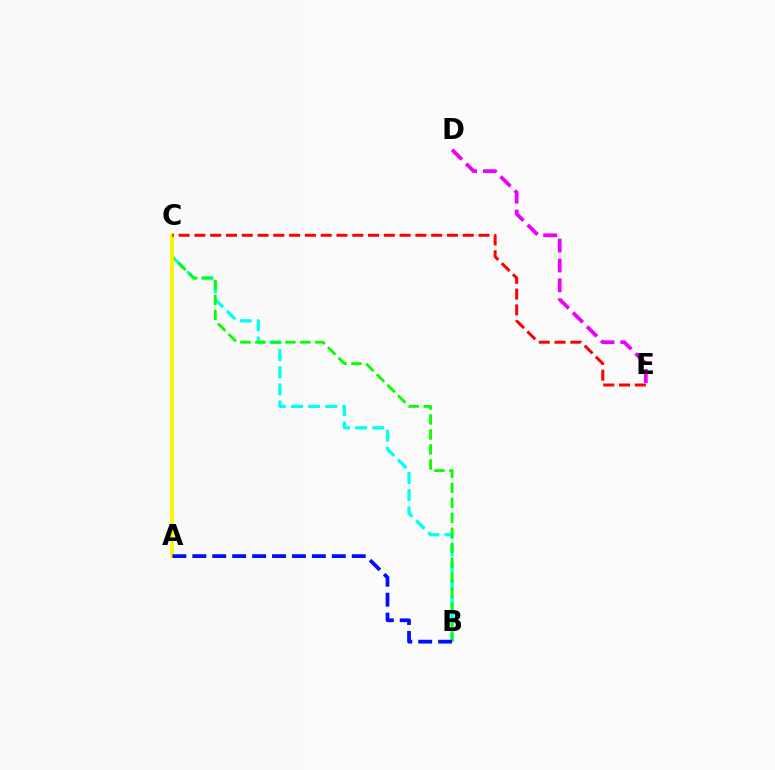{('B', 'C'): [{'color': '#00fff6', 'line_style': 'dashed', 'thickness': 2.32}, {'color': '#08ff00', 'line_style': 'dashed', 'thickness': 2.03}], ('D', 'E'): [{'color': '#ee00ff', 'line_style': 'dashed', 'thickness': 2.7}], ('A', 'C'): [{'color': '#fcf500', 'line_style': 'solid', 'thickness': 2.7}], ('C', 'E'): [{'color': '#ff0000', 'line_style': 'dashed', 'thickness': 2.14}], ('A', 'B'): [{'color': '#0010ff', 'line_style': 'dashed', 'thickness': 2.71}]}